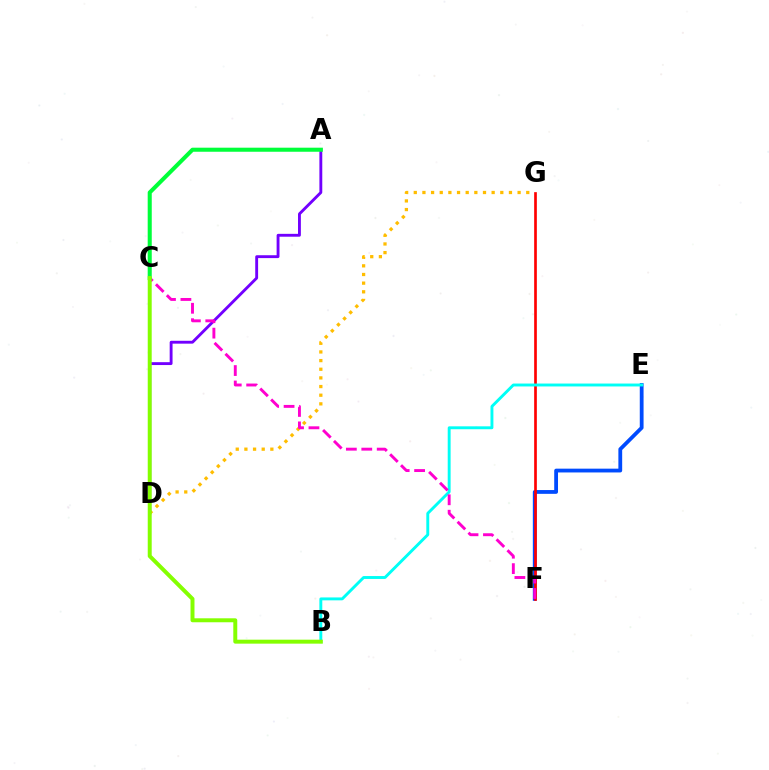{('E', 'F'): [{'color': '#004bff', 'line_style': 'solid', 'thickness': 2.73}], ('A', 'D'): [{'color': '#7200ff', 'line_style': 'solid', 'thickness': 2.07}], ('D', 'G'): [{'color': '#ffbd00', 'line_style': 'dotted', 'thickness': 2.35}], ('F', 'G'): [{'color': '#ff0000', 'line_style': 'solid', 'thickness': 1.93}], ('B', 'E'): [{'color': '#00fff6', 'line_style': 'solid', 'thickness': 2.09}], ('C', 'F'): [{'color': '#ff00cf', 'line_style': 'dashed', 'thickness': 2.1}], ('A', 'C'): [{'color': '#00ff39', 'line_style': 'solid', 'thickness': 2.92}], ('B', 'C'): [{'color': '#84ff00', 'line_style': 'solid', 'thickness': 2.85}]}